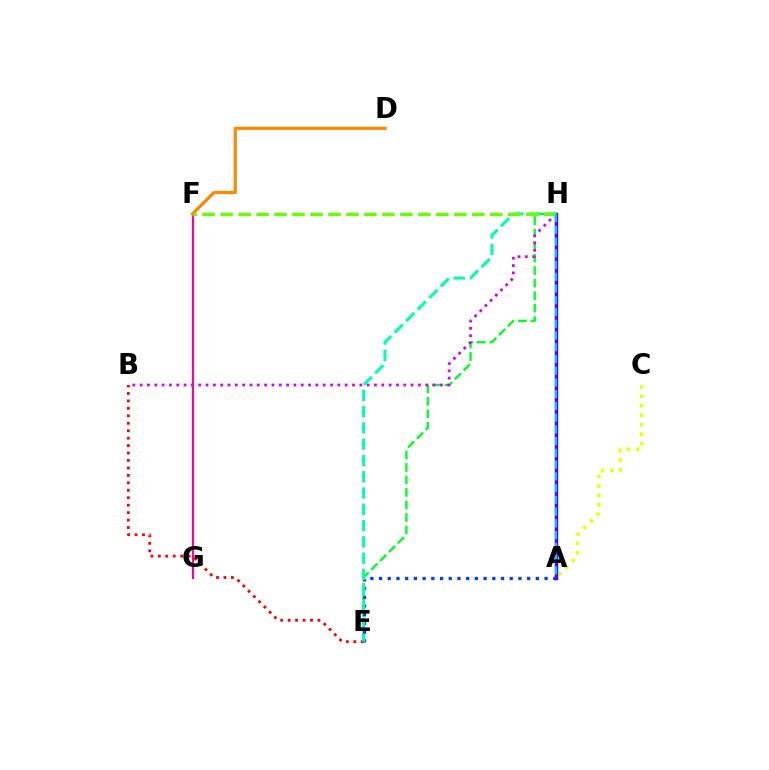{('F', 'G'): [{'color': '#ff00a0', 'line_style': 'solid', 'thickness': 1.56}], ('B', 'E'): [{'color': '#ff0000', 'line_style': 'dotted', 'thickness': 2.02}], ('D', 'F'): [{'color': '#ff8800', 'line_style': 'solid', 'thickness': 2.3}], ('E', 'H'): [{'color': '#00ff27', 'line_style': 'dashed', 'thickness': 1.7}, {'color': '#00ffaf', 'line_style': 'dashed', 'thickness': 2.21}], ('A', 'E'): [{'color': '#003fff', 'line_style': 'dotted', 'thickness': 2.37}], ('A', 'C'): [{'color': '#eeff00', 'line_style': 'dotted', 'thickness': 2.57}], ('B', 'H'): [{'color': '#d600ff', 'line_style': 'dotted', 'thickness': 1.99}], ('A', 'H'): [{'color': '#4f00ff', 'line_style': 'solid', 'thickness': 2.5}, {'color': '#00c7ff', 'line_style': 'dashed', 'thickness': 1.59}], ('F', 'H'): [{'color': '#66ff00', 'line_style': 'dashed', 'thickness': 2.44}]}